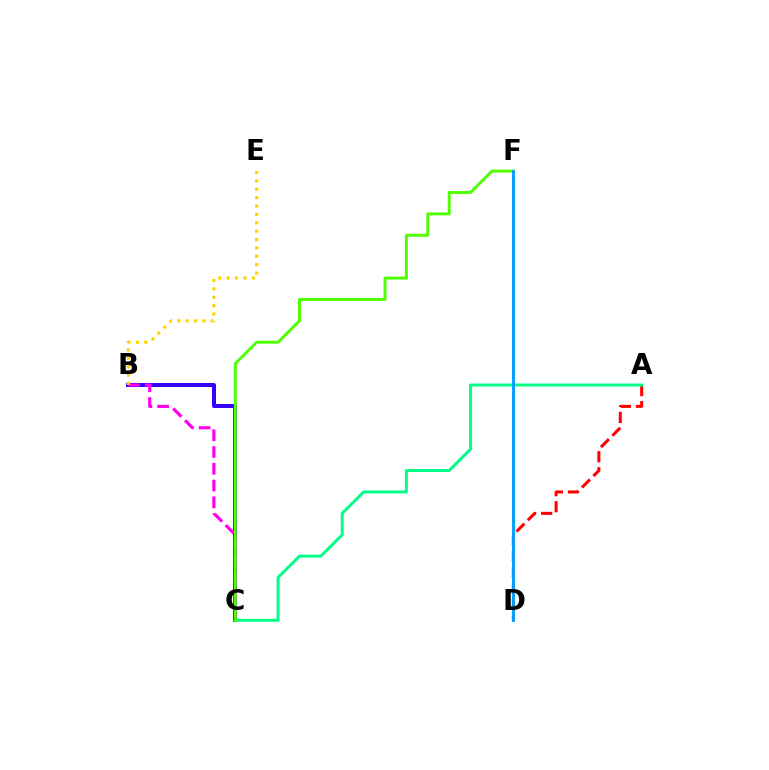{('B', 'C'): [{'color': '#3700ff', 'line_style': 'solid', 'thickness': 2.87}, {'color': '#ff00ed', 'line_style': 'dashed', 'thickness': 2.28}], ('A', 'D'): [{'color': '#ff0000', 'line_style': 'dashed', 'thickness': 2.18}], ('A', 'C'): [{'color': '#00ff86', 'line_style': 'solid', 'thickness': 2.13}], ('B', 'E'): [{'color': '#ffd500', 'line_style': 'dotted', 'thickness': 2.28}], ('C', 'F'): [{'color': '#4fff00', 'line_style': 'solid', 'thickness': 2.13}], ('D', 'F'): [{'color': '#009eff', 'line_style': 'solid', 'thickness': 2.09}]}